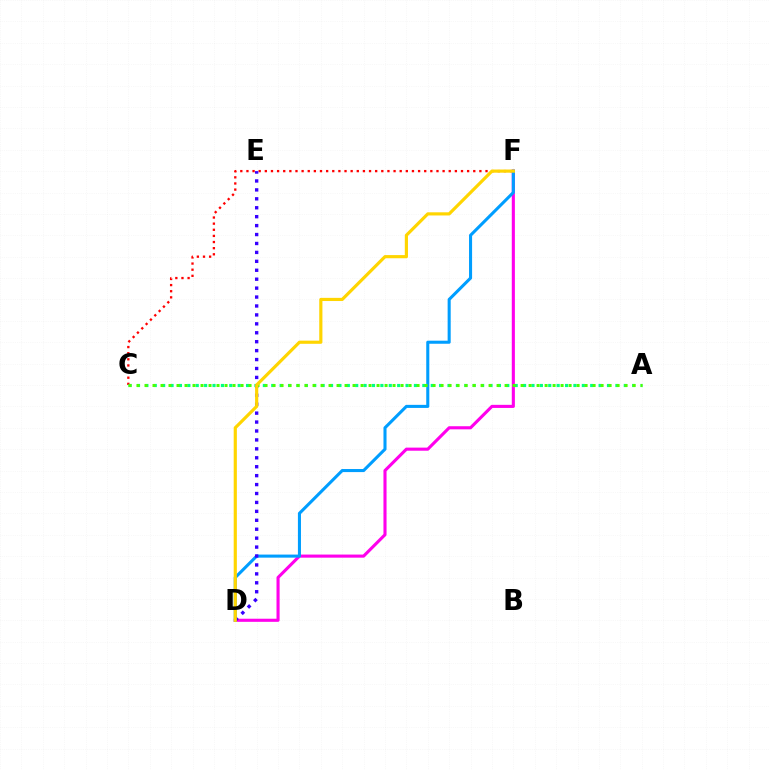{('D', 'F'): [{'color': '#ff00ed', 'line_style': 'solid', 'thickness': 2.24}, {'color': '#009eff', 'line_style': 'solid', 'thickness': 2.21}, {'color': '#ffd500', 'line_style': 'solid', 'thickness': 2.28}], ('C', 'F'): [{'color': '#ff0000', 'line_style': 'dotted', 'thickness': 1.67}], ('A', 'C'): [{'color': '#00ff86', 'line_style': 'dotted', 'thickness': 2.28}, {'color': '#4fff00', 'line_style': 'dotted', 'thickness': 2.17}], ('D', 'E'): [{'color': '#3700ff', 'line_style': 'dotted', 'thickness': 2.43}]}